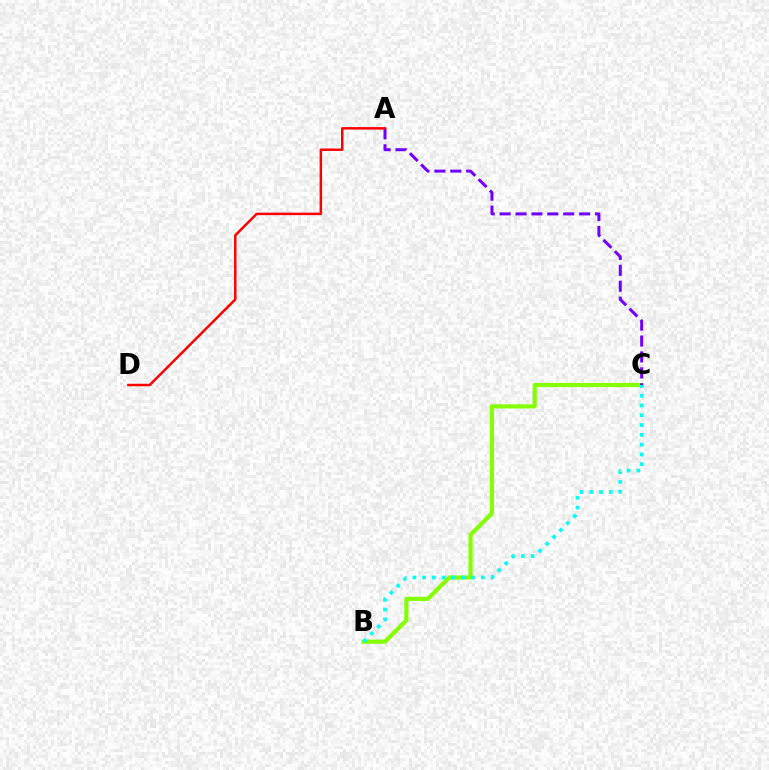{('B', 'C'): [{'color': '#84ff00', 'line_style': 'solid', 'thickness': 2.98}, {'color': '#00fff6', 'line_style': 'dotted', 'thickness': 2.66}], ('A', 'C'): [{'color': '#7200ff', 'line_style': 'dashed', 'thickness': 2.16}], ('A', 'D'): [{'color': '#ff0000', 'line_style': 'solid', 'thickness': 1.78}]}